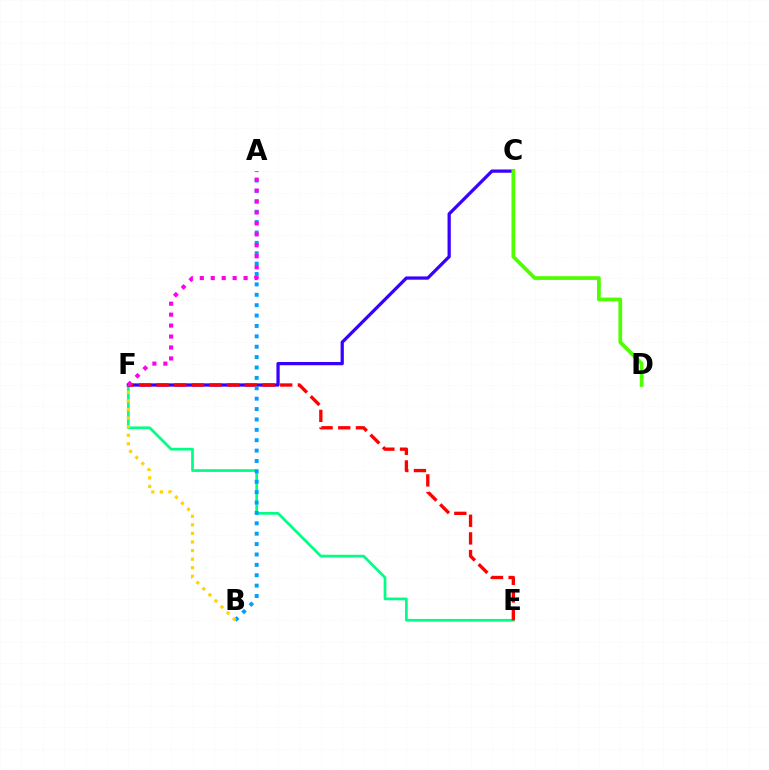{('E', 'F'): [{'color': '#00ff86', 'line_style': 'solid', 'thickness': 1.97}, {'color': '#ff0000', 'line_style': 'dashed', 'thickness': 2.4}], ('C', 'F'): [{'color': '#3700ff', 'line_style': 'solid', 'thickness': 2.34}], ('A', 'B'): [{'color': '#009eff', 'line_style': 'dotted', 'thickness': 2.82}], ('C', 'D'): [{'color': '#4fff00', 'line_style': 'solid', 'thickness': 2.69}], ('B', 'F'): [{'color': '#ffd500', 'line_style': 'dotted', 'thickness': 2.33}], ('A', 'F'): [{'color': '#ff00ed', 'line_style': 'dotted', 'thickness': 2.97}]}